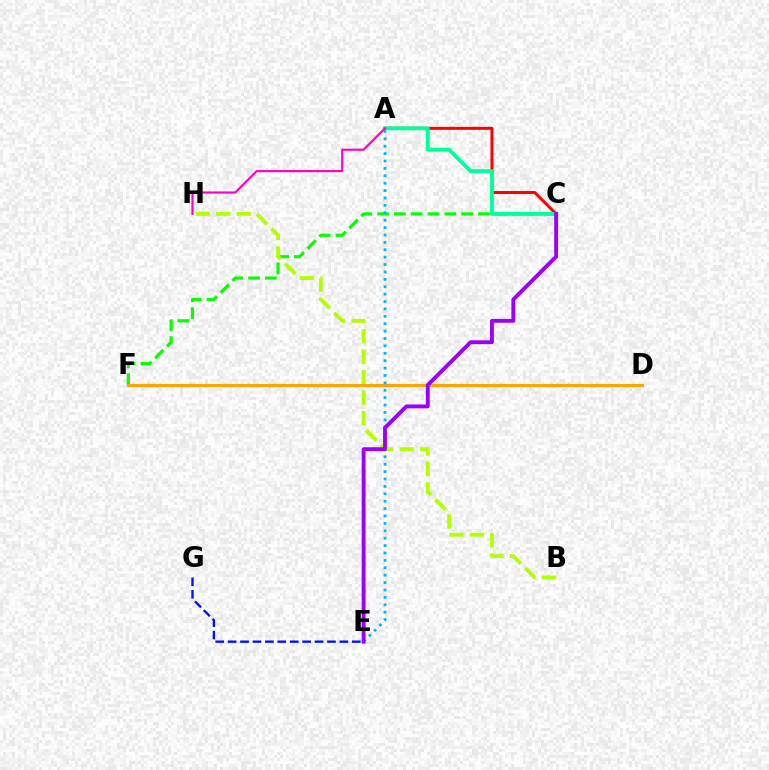{('A', 'C'): [{'color': '#ff0000', 'line_style': 'solid', 'thickness': 2.14}, {'color': '#00ff9d', 'line_style': 'solid', 'thickness': 2.76}], ('C', 'F'): [{'color': '#08ff00', 'line_style': 'dashed', 'thickness': 2.28}], ('B', 'H'): [{'color': '#b3ff00', 'line_style': 'dashed', 'thickness': 2.78}], ('D', 'F'): [{'color': '#ffa500', 'line_style': 'solid', 'thickness': 2.22}], ('A', 'E'): [{'color': '#00b5ff', 'line_style': 'dotted', 'thickness': 2.01}], ('E', 'G'): [{'color': '#0010ff', 'line_style': 'dashed', 'thickness': 1.69}], ('C', 'E'): [{'color': '#9b00ff', 'line_style': 'solid', 'thickness': 2.79}], ('A', 'H'): [{'color': '#ff00bd', 'line_style': 'solid', 'thickness': 1.54}]}